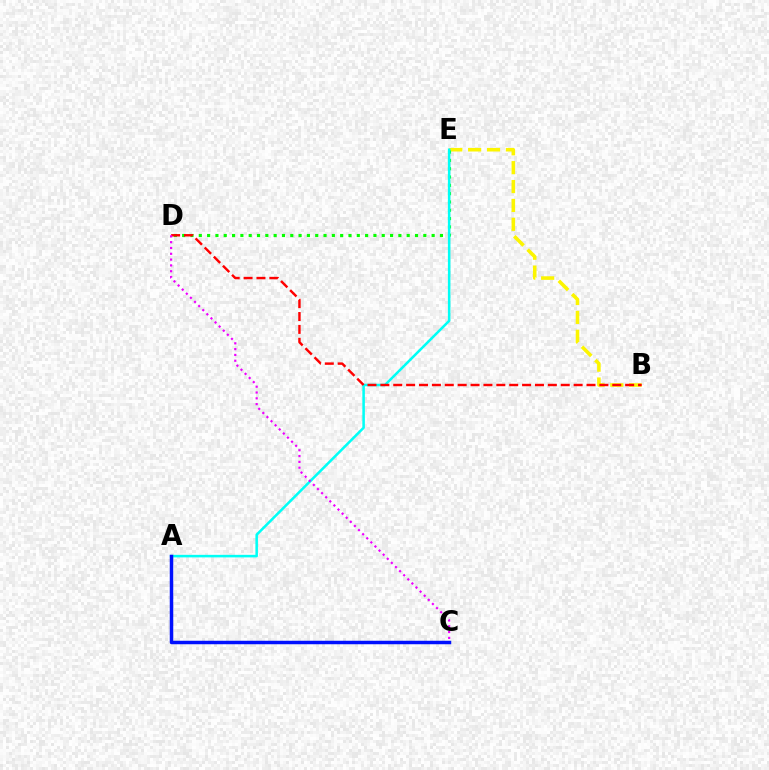{('B', 'E'): [{'color': '#fcf500', 'line_style': 'dashed', 'thickness': 2.56}], ('D', 'E'): [{'color': '#08ff00', 'line_style': 'dotted', 'thickness': 2.26}], ('A', 'E'): [{'color': '#00fff6', 'line_style': 'solid', 'thickness': 1.83}], ('A', 'C'): [{'color': '#0010ff', 'line_style': 'solid', 'thickness': 2.5}], ('B', 'D'): [{'color': '#ff0000', 'line_style': 'dashed', 'thickness': 1.75}], ('C', 'D'): [{'color': '#ee00ff', 'line_style': 'dotted', 'thickness': 1.58}]}